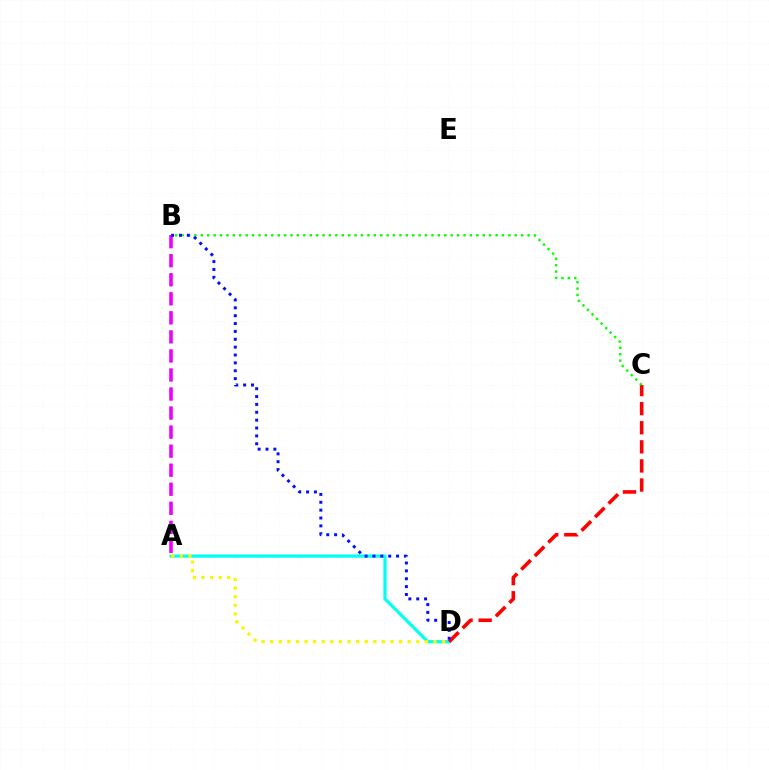{('A', 'D'): [{'color': '#00fff6', 'line_style': 'solid', 'thickness': 2.31}, {'color': '#fcf500', 'line_style': 'dotted', 'thickness': 2.34}], ('C', 'D'): [{'color': '#ff0000', 'line_style': 'dashed', 'thickness': 2.59}], ('B', 'C'): [{'color': '#08ff00', 'line_style': 'dotted', 'thickness': 1.74}], ('A', 'B'): [{'color': '#ee00ff', 'line_style': 'dashed', 'thickness': 2.59}], ('B', 'D'): [{'color': '#0010ff', 'line_style': 'dotted', 'thickness': 2.14}]}